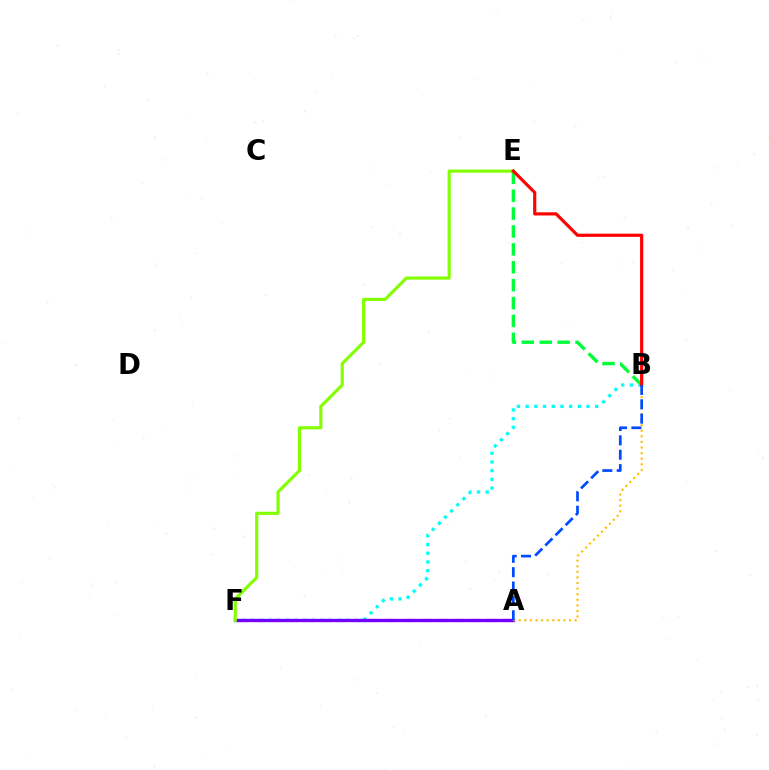{('A', 'F'): [{'color': '#ff00cf', 'line_style': 'dashed', 'thickness': 2.25}, {'color': '#7200ff', 'line_style': 'solid', 'thickness': 2.39}], ('B', 'F'): [{'color': '#00fff6', 'line_style': 'dotted', 'thickness': 2.36}], ('B', 'E'): [{'color': '#00ff39', 'line_style': 'dashed', 'thickness': 2.43}, {'color': '#ff0000', 'line_style': 'solid', 'thickness': 2.28}], ('A', 'B'): [{'color': '#ffbd00', 'line_style': 'dotted', 'thickness': 1.52}, {'color': '#004bff', 'line_style': 'dashed', 'thickness': 1.95}], ('E', 'F'): [{'color': '#84ff00', 'line_style': 'solid', 'thickness': 2.27}]}